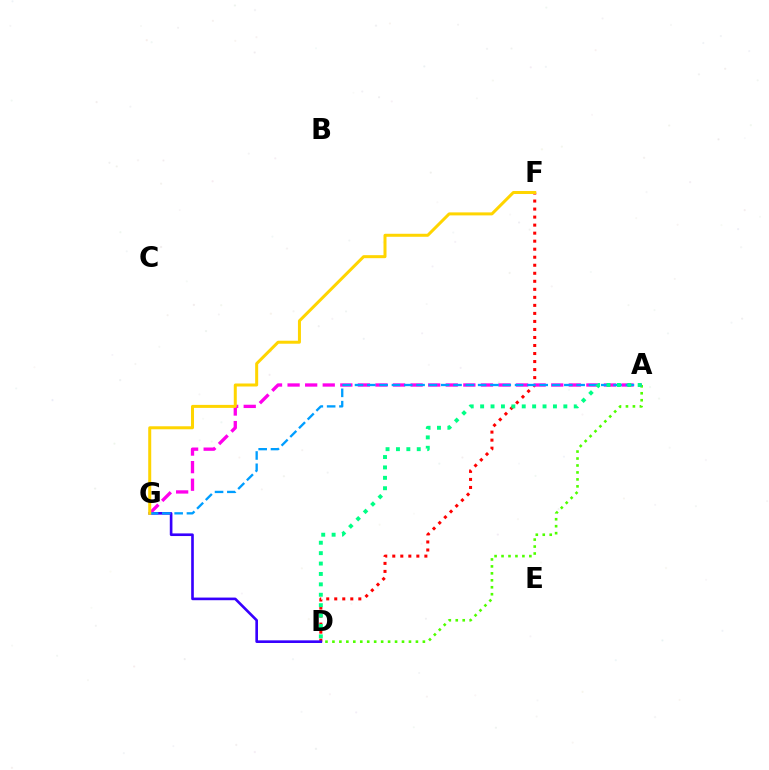{('D', 'F'): [{'color': '#ff0000', 'line_style': 'dotted', 'thickness': 2.18}], ('D', 'G'): [{'color': '#3700ff', 'line_style': 'solid', 'thickness': 1.9}], ('A', 'D'): [{'color': '#4fff00', 'line_style': 'dotted', 'thickness': 1.89}, {'color': '#00ff86', 'line_style': 'dotted', 'thickness': 2.83}], ('A', 'G'): [{'color': '#ff00ed', 'line_style': 'dashed', 'thickness': 2.39}, {'color': '#009eff', 'line_style': 'dashed', 'thickness': 1.67}], ('F', 'G'): [{'color': '#ffd500', 'line_style': 'solid', 'thickness': 2.17}]}